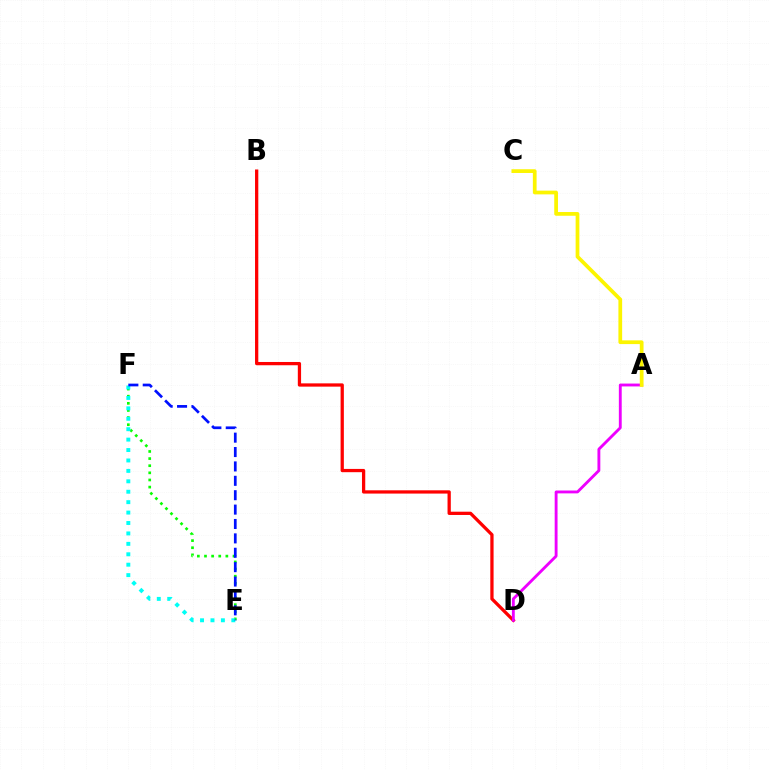{('B', 'D'): [{'color': '#ff0000', 'line_style': 'solid', 'thickness': 2.35}], ('A', 'D'): [{'color': '#ee00ff', 'line_style': 'solid', 'thickness': 2.06}], ('E', 'F'): [{'color': '#08ff00', 'line_style': 'dotted', 'thickness': 1.94}, {'color': '#00fff6', 'line_style': 'dotted', 'thickness': 2.83}, {'color': '#0010ff', 'line_style': 'dashed', 'thickness': 1.95}], ('A', 'C'): [{'color': '#fcf500', 'line_style': 'solid', 'thickness': 2.69}]}